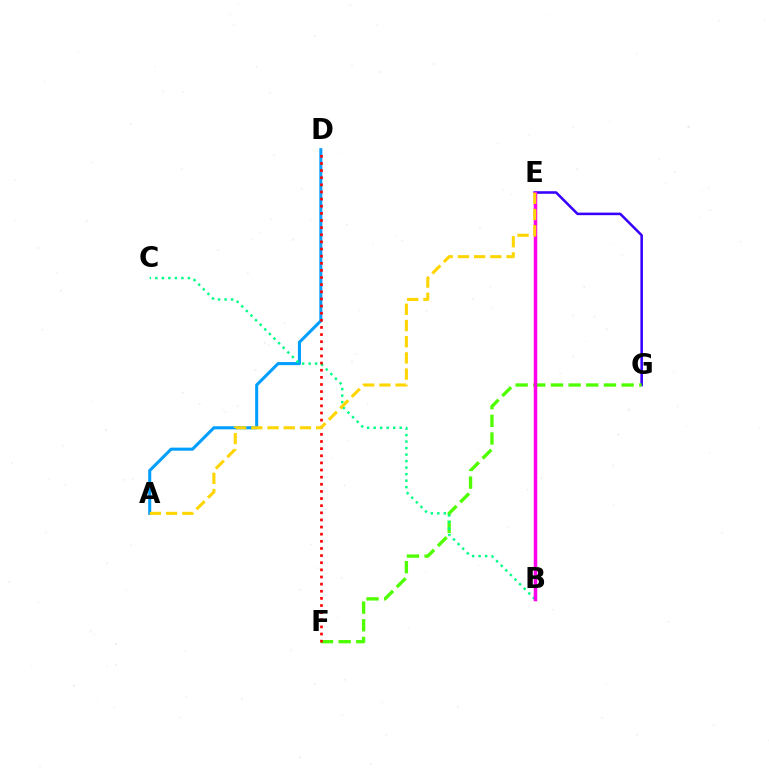{('E', 'G'): [{'color': '#3700ff', 'line_style': 'solid', 'thickness': 1.83}], ('A', 'D'): [{'color': '#009eff', 'line_style': 'solid', 'thickness': 2.2}], ('F', 'G'): [{'color': '#4fff00', 'line_style': 'dashed', 'thickness': 2.4}], ('B', 'C'): [{'color': '#00ff86', 'line_style': 'dotted', 'thickness': 1.77}], ('D', 'F'): [{'color': '#ff0000', 'line_style': 'dotted', 'thickness': 1.94}], ('B', 'E'): [{'color': '#ff00ed', 'line_style': 'solid', 'thickness': 2.51}], ('A', 'E'): [{'color': '#ffd500', 'line_style': 'dashed', 'thickness': 2.2}]}